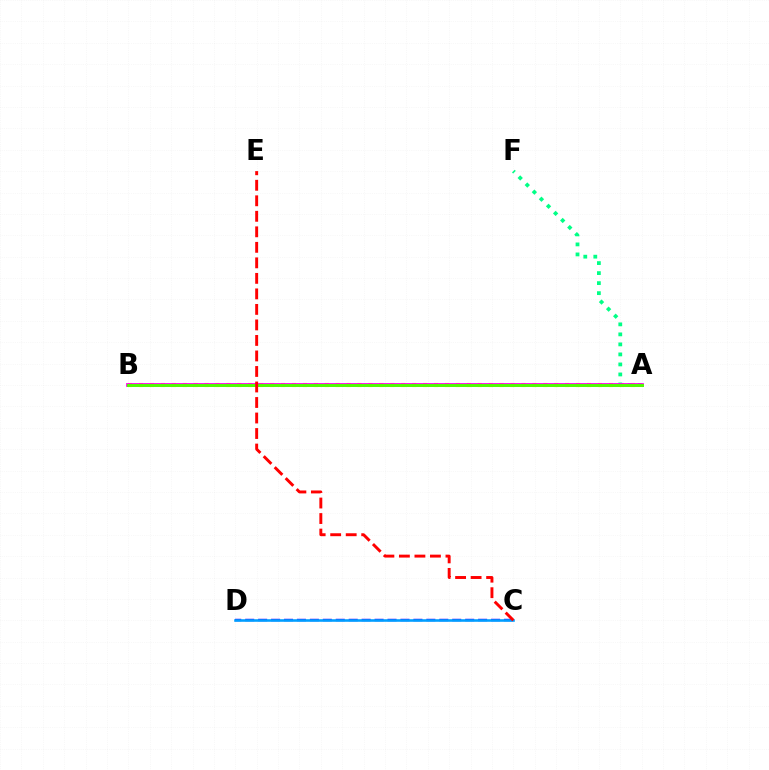{('A', 'B'): [{'color': '#ffd500', 'line_style': 'dotted', 'thickness': 2.97}, {'color': '#ff00ed', 'line_style': 'solid', 'thickness': 2.73}, {'color': '#4fff00', 'line_style': 'solid', 'thickness': 2.11}], ('A', 'F'): [{'color': '#00ff86', 'line_style': 'dotted', 'thickness': 2.72}], ('C', 'D'): [{'color': '#3700ff', 'line_style': 'dashed', 'thickness': 1.76}, {'color': '#009eff', 'line_style': 'solid', 'thickness': 1.86}], ('C', 'E'): [{'color': '#ff0000', 'line_style': 'dashed', 'thickness': 2.11}]}